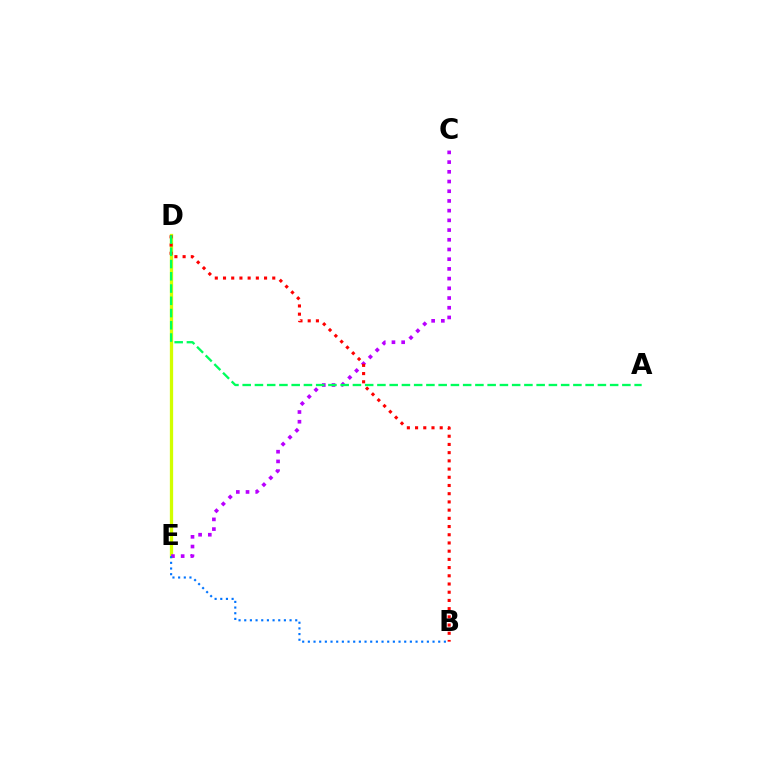{('D', 'E'): [{'color': '#d1ff00', 'line_style': 'solid', 'thickness': 2.37}], ('C', 'E'): [{'color': '#b900ff', 'line_style': 'dotted', 'thickness': 2.64}], ('B', 'E'): [{'color': '#0074ff', 'line_style': 'dotted', 'thickness': 1.54}], ('B', 'D'): [{'color': '#ff0000', 'line_style': 'dotted', 'thickness': 2.23}], ('A', 'D'): [{'color': '#00ff5c', 'line_style': 'dashed', 'thickness': 1.66}]}